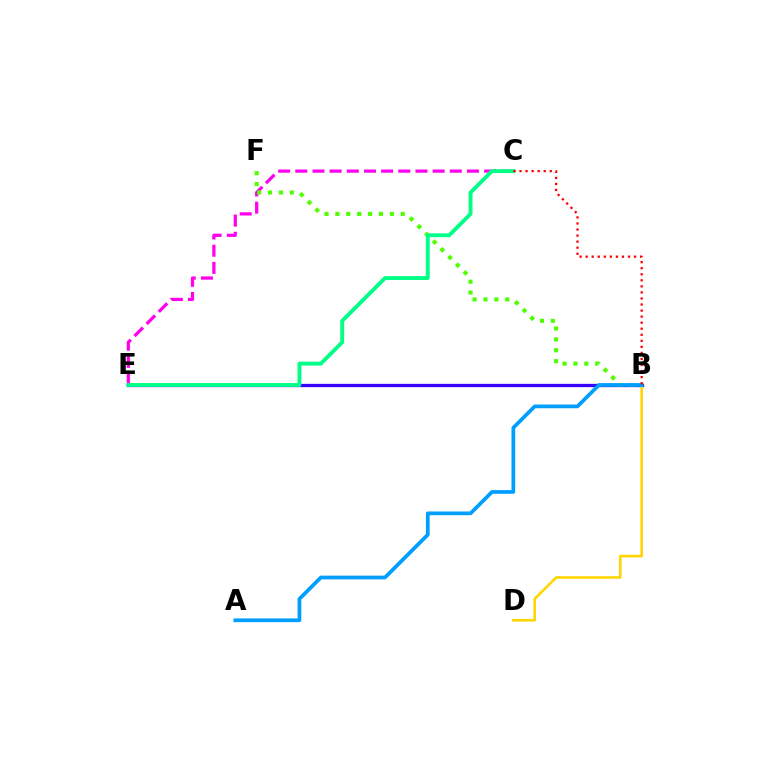{('C', 'E'): [{'color': '#ff00ed', 'line_style': 'dashed', 'thickness': 2.33}, {'color': '#00ff86', 'line_style': 'solid', 'thickness': 2.78}], ('B', 'E'): [{'color': '#3700ff', 'line_style': 'solid', 'thickness': 2.36}], ('B', 'D'): [{'color': '#ffd500', 'line_style': 'solid', 'thickness': 1.87}], ('B', 'F'): [{'color': '#4fff00', 'line_style': 'dotted', 'thickness': 2.96}], ('A', 'B'): [{'color': '#009eff', 'line_style': 'solid', 'thickness': 2.68}], ('B', 'C'): [{'color': '#ff0000', 'line_style': 'dotted', 'thickness': 1.64}]}